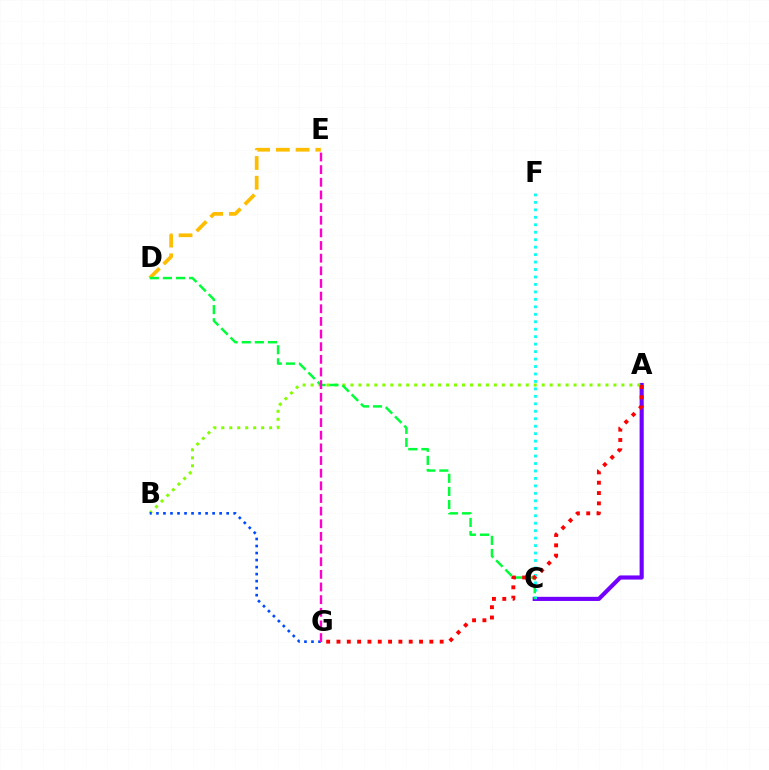{('A', 'C'): [{'color': '#7200ff', 'line_style': 'solid', 'thickness': 2.97}], ('A', 'B'): [{'color': '#84ff00', 'line_style': 'dotted', 'thickness': 2.17}], ('C', 'F'): [{'color': '#00fff6', 'line_style': 'dotted', 'thickness': 2.03}], ('D', 'E'): [{'color': '#ffbd00', 'line_style': 'dashed', 'thickness': 2.68}], ('C', 'D'): [{'color': '#00ff39', 'line_style': 'dashed', 'thickness': 1.78}], ('B', 'G'): [{'color': '#004bff', 'line_style': 'dotted', 'thickness': 1.91}], ('A', 'G'): [{'color': '#ff0000', 'line_style': 'dotted', 'thickness': 2.8}], ('E', 'G'): [{'color': '#ff00cf', 'line_style': 'dashed', 'thickness': 1.72}]}